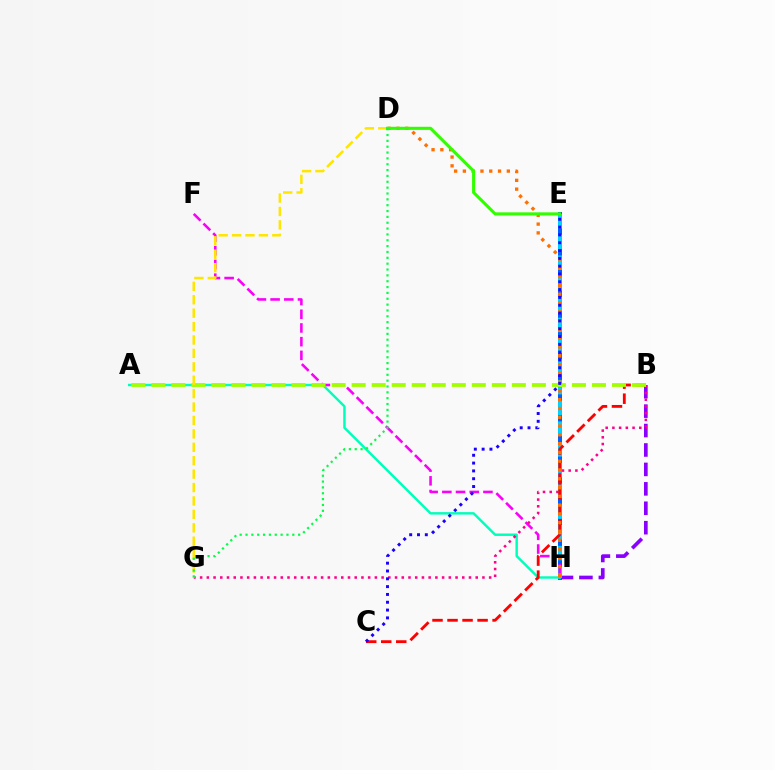{('B', 'H'): [{'color': '#8a00ff', 'line_style': 'dashed', 'thickness': 2.64}], ('E', 'H'): [{'color': '#005dff', 'line_style': 'solid', 'thickness': 2.88}, {'color': '#00d3ff', 'line_style': 'dashed', 'thickness': 2.82}], ('A', 'H'): [{'color': '#00ffbb', 'line_style': 'solid', 'thickness': 1.76}], ('F', 'H'): [{'color': '#fa00f9', 'line_style': 'dashed', 'thickness': 1.86}], ('B', 'G'): [{'color': '#ff0088', 'line_style': 'dotted', 'thickness': 1.83}], ('B', 'C'): [{'color': '#ff0000', 'line_style': 'dashed', 'thickness': 2.04}], ('A', 'B'): [{'color': '#a2ff00', 'line_style': 'dashed', 'thickness': 2.72}], ('D', 'H'): [{'color': '#ff7000', 'line_style': 'dotted', 'thickness': 2.39}], ('D', 'G'): [{'color': '#ffe600', 'line_style': 'dashed', 'thickness': 1.82}, {'color': '#00ff45', 'line_style': 'dotted', 'thickness': 1.59}], ('D', 'E'): [{'color': '#31ff00', 'line_style': 'solid', 'thickness': 2.23}], ('C', 'E'): [{'color': '#1900ff', 'line_style': 'dotted', 'thickness': 2.12}]}